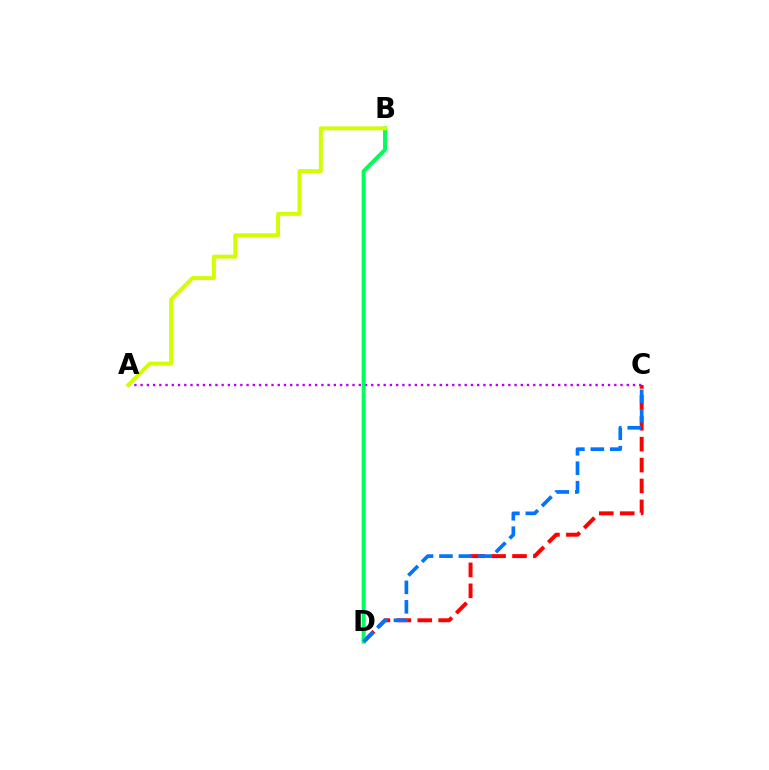{('C', 'D'): [{'color': '#ff0000', 'line_style': 'dashed', 'thickness': 2.84}, {'color': '#0074ff', 'line_style': 'dashed', 'thickness': 2.64}], ('A', 'C'): [{'color': '#b900ff', 'line_style': 'dotted', 'thickness': 1.69}], ('B', 'D'): [{'color': '#00ff5c', 'line_style': 'solid', 'thickness': 2.83}], ('A', 'B'): [{'color': '#d1ff00', 'line_style': 'solid', 'thickness': 2.83}]}